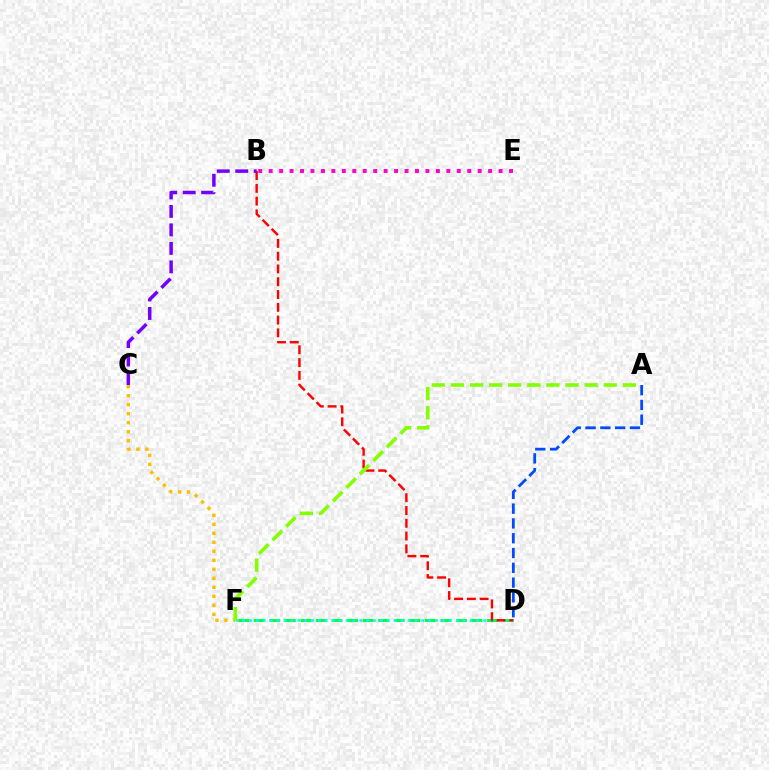{('B', 'E'): [{'color': '#ff00cf', 'line_style': 'dotted', 'thickness': 2.84}], ('D', 'F'): [{'color': '#00ff39', 'line_style': 'dashed', 'thickness': 2.11}, {'color': '#00fff6', 'line_style': 'dotted', 'thickness': 1.87}], ('C', 'F'): [{'color': '#ffbd00', 'line_style': 'dotted', 'thickness': 2.45}], ('A', 'D'): [{'color': '#004bff', 'line_style': 'dashed', 'thickness': 2.01}], ('B', 'D'): [{'color': '#ff0000', 'line_style': 'dashed', 'thickness': 1.74}], ('A', 'F'): [{'color': '#84ff00', 'line_style': 'dashed', 'thickness': 2.6}], ('B', 'C'): [{'color': '#7200ff', 'line_style': 'dashed', 'thickness': 2.51}]}